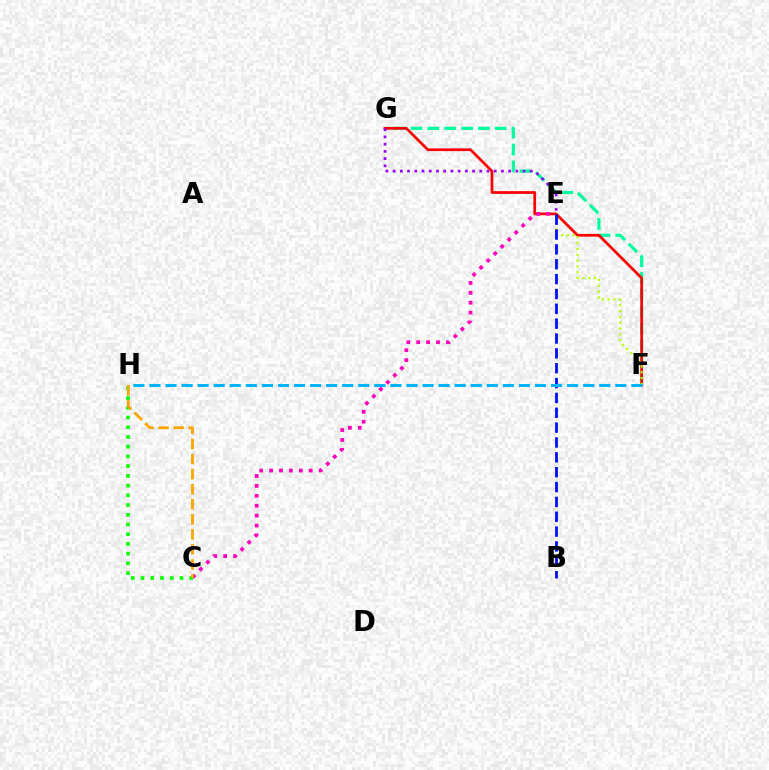{('F', 'G'): [{'color': '#00ff9d', 'line_style': 'dashed', 'thickness': 2.29}, {'color': '#ff0000', 'line_style': 'solid', 'thickness': 1.96}], ('E', 'F'): [{'color': '#b3ff00', 'line_style': 'dotted', 'thickness': 1.58}], ('C', 'E'): [{'color': '#ff00bd', 'line_style': 'dotted', 'thickness': 2.69}], ('E', 'G'): [{'color': '#9b00ff', 'line_style': 'dotted', 'thickness': 1.96}], ('B', 'E'): [{'color': '#0010ff', 'line_style': 'dashed', 'thickness': 2.02}], ('F', 'H'): [{'color': '#00b5ff', 'line_style': 'dashed', 'thickness': 2.18}], ('C', 'H'): [{'color': '#08ff00', 'line_style': 'dotted', 'thickness': 2.64}, {'color': '#ffa500', 'line_style': 'dashed', 'thickness': 2.05}]}